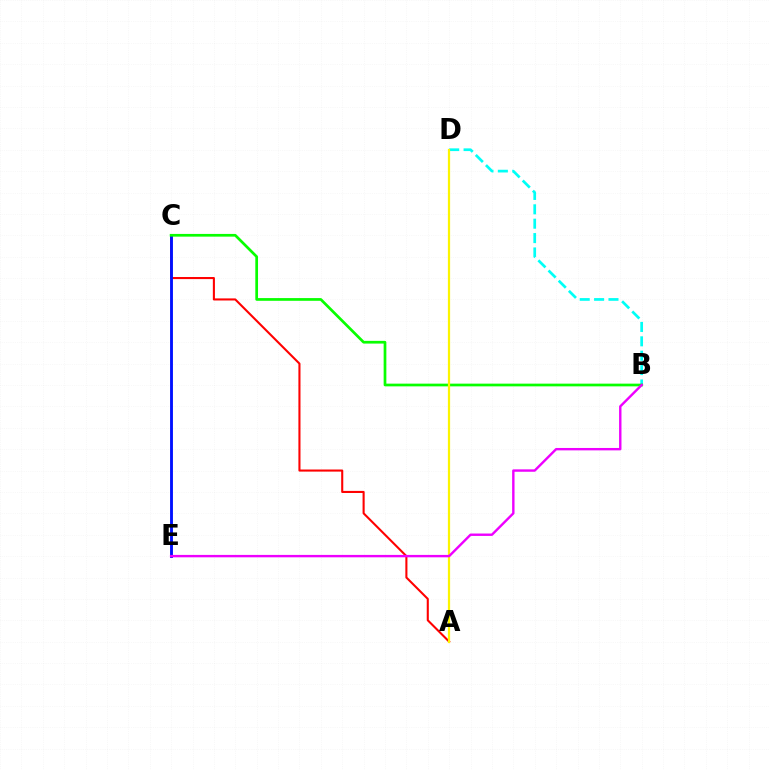{('A', 'C'): [{'color': '#ff0000', 'line_style': 'solid', 'thickness': 1.5}], ('C', 'E'): [{'color': '#0010ff', 'line_style': 'solid', 'thickness': 2.07}], ('B', 'D'): [{'color': '#00fff6', 'line_style': 'dashed', 'thickness': 1.95}], ('B', 'C'): [{'color': '#08ff00', 'line_style': 'solid', 'thickness': 1.96}], ('A', 'D'): [{'color': '#fcf500', 'line_style': 'solid', 'thickness': 1.6}], ('B', 'E'): [{'color': '#ee00ff', 'line_style': 'solid', 'thickness': 1.73}]}